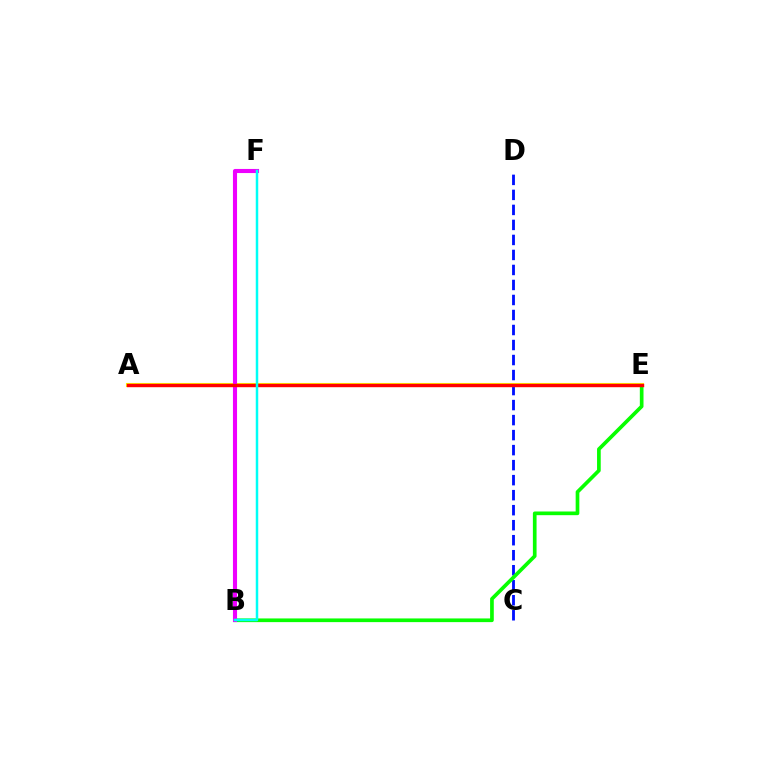{('C', 'D'): [{'color': '#0010ff', 'line_style': 'dashed', 'thickness': 2.04}], ('B', 'E'): [{'color': '#08ff00', 'line_style': 'solid', 'thickness': 2.65}], ('A', 'E'): [{'color': '#fcf500', 'line_style': 'solid', 'thickness': 2.94}, {'color': '#ff0000', 'line_style': 'solid', 'thickness': 2.43}], ('B', 'F'): [{'color': '#ee00ff', 'line_style': 'solid', 'thickness': 2.95}, {'color': '#00fff6', 'line_style': 'solid', 'thickness': 1.79}]}